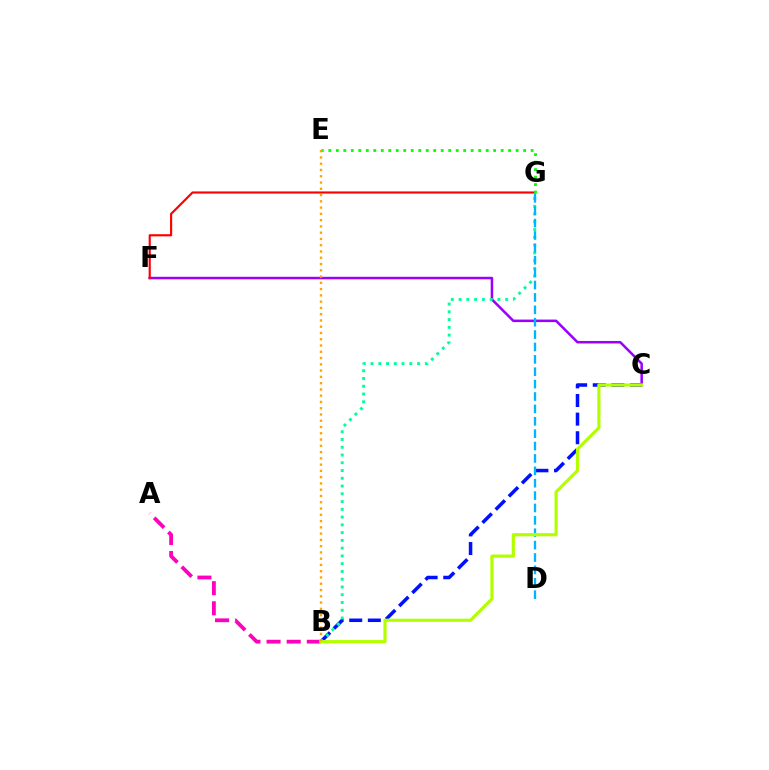{('B', 'C'): [{'color': '#0010ff', 'line_style': 'dashed', 'thickness': 2.53}, {'color': '#b3ff00', 'line_style': 'solid', 'thickness': 2.31}], ('C', 'F'): [{'color': '#9b00ff', 'line_style': 'solid', 'thickness': 1.82}], ('F', 'G'): [{'color': '#ff0000', 'line_style': 'solid', 'thickness': 1.55}], ('B', 'G'): [{'color': '#00ff9d', 'line_style': 'dotted', 'thickness': 2.11}], ('D', 'G'): [{'color': '#00b5ff', 'line_style': 'dashed', 'thickness': 1.68}], ('E', 'G'): [{'color': '#08ff00', 'line_style': 'dotted', 'thickness': 2.04}], ('A', 'B'): [{'color': '#ff00bd', 'line_style': 'dashed', 'thickness': 2.73}], ('B', 'E'): [{'color': '#ffa500', 'line_style': 'dotted', 'thickness': 1.7}]}